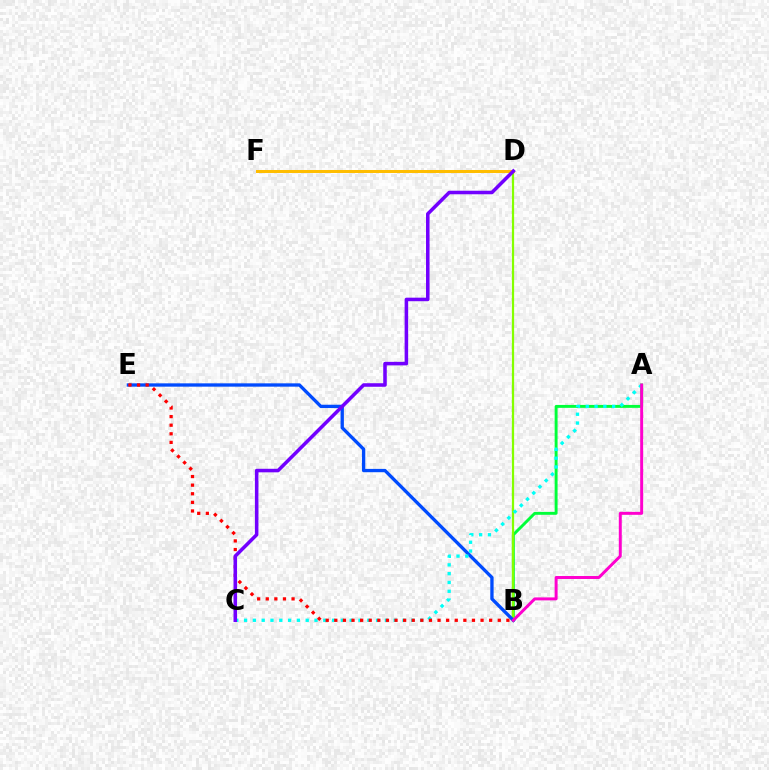{('A', 'B'): [{'color': '#00ff39', 'line_style': 'solid', 'thickness': 2.1}, {'color': '#ff00cf', 'line_style': 'solid', 'thickness': 2.13}], ('B', 'D'): [{'color': '#84ff00', 'line_style': 'solid', 'thickness': 1.61}], ('B', 'E'): [{'color': '#004bff', 'line_style': 'solid', 'thickness': 2.39}, {'color': '#ff0000', 'line_style': 'dotted', 'thickness': 2.34}], ('D', 'F'): [{'color': '#ffbd00', 'line_style': 'solid', 'thickness': 2.17}], ('A', 'C'): [{'color': '#00fff6', 'line_style': 'dotted', 'thickness': 2.39}], ('C', 'D'): [{'color': '#7200ff', 'line_style': 'solid', 'thickness': 2.55}]}